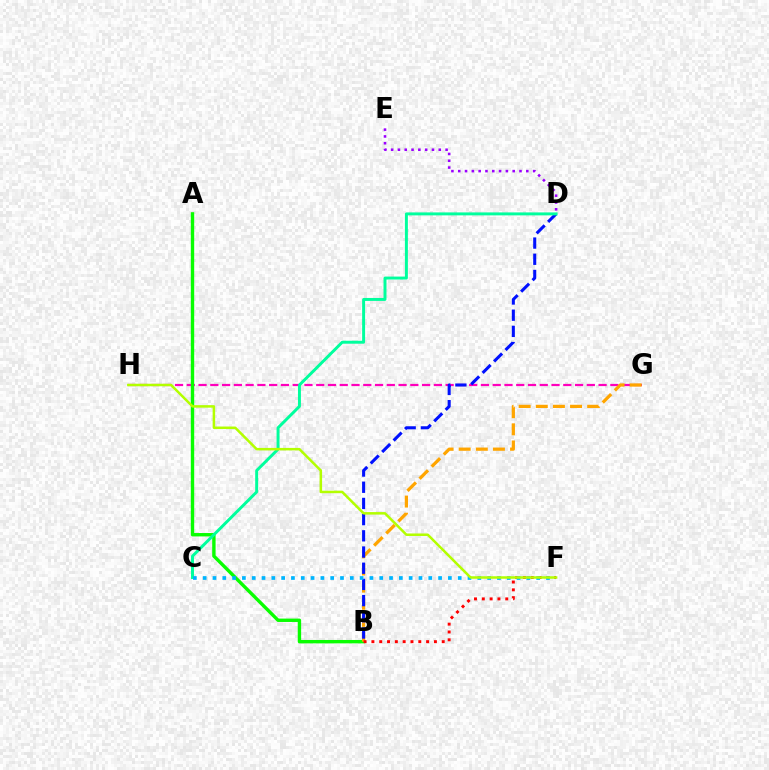{('D', 'E'): [{'color': '#9b00ff', 'line_style': 'dotted', 'thickness': 1.85}], ('G', 'H'): [{'color': '#ff00bd', 'line_style': 'dashed', 'thickness': 1.6}], ('A', 'B'): [{'color': '#08ff00', 'line_style': 'solid', 'thickness': 2.44}], ('B', 'G'): [{'color': '#ffa500', 'line_style': 'dashed', 'thickness': 2.33}], ('B', 'D'): [{'color': '#0010ff', 'line_style': 'dashed', 'thickness': 2.2}], ('B', 'F'): [{'color': '#ff0000', 'line_style': 'dotted', 'thickness': 2.12}], ('C', 'D'): [{'color': '#00ff9d', 'line_style': 'solid', 'thickness': 2.13}], ('C', 'F'): [{'color': '#00b5ff', 'line_style': 'dotted', 'thickness': 2.67}], ('F', 'H'): [{'color': '#b3ff00', 'line_style': 'solid', 'thickness': 1.8}]}